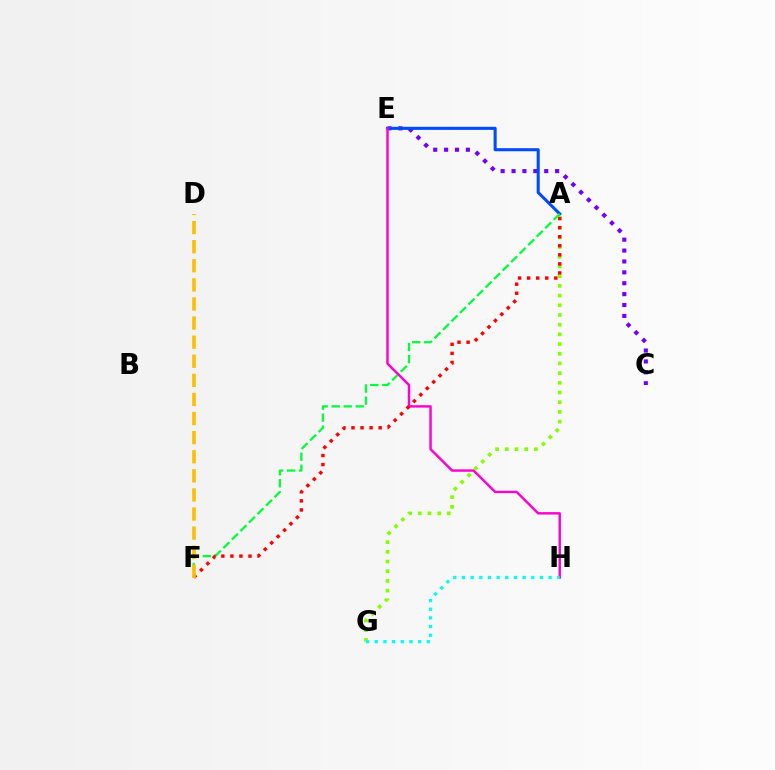{('C', 'E'): [{'color': '#7200ff', 'line_style': 'dotted', 'thickness': 2.96}], ('A', 'E'): [{'color': '#004bff', 'line_style': 'solid', 'thickness': 2.21}], ('A', 'F'): [{'color': '#00ff39', 'line_style': 'dashed', 'thickness': 1.63}, {'color': '#ff0000', 'line_style': 'dotted', 'thickness': 2.46}], ('E', 'H'): [{'color': '#ff00cf', 'line_style': 'solid', 'thickness': 1.76}], ('A', 'G'): [{'color': '#84ff00', 'line_style': 'dotted', 'thickness': 2.63}], ('G', 'H'): [{'color': '#00fff6', 'line_style': 'dotted', 'thickness': 2.36}], ('D', 'F'): [{'color': '#ffbd00', 'line_style': 'dashed', 'thickness': 2.59}]}